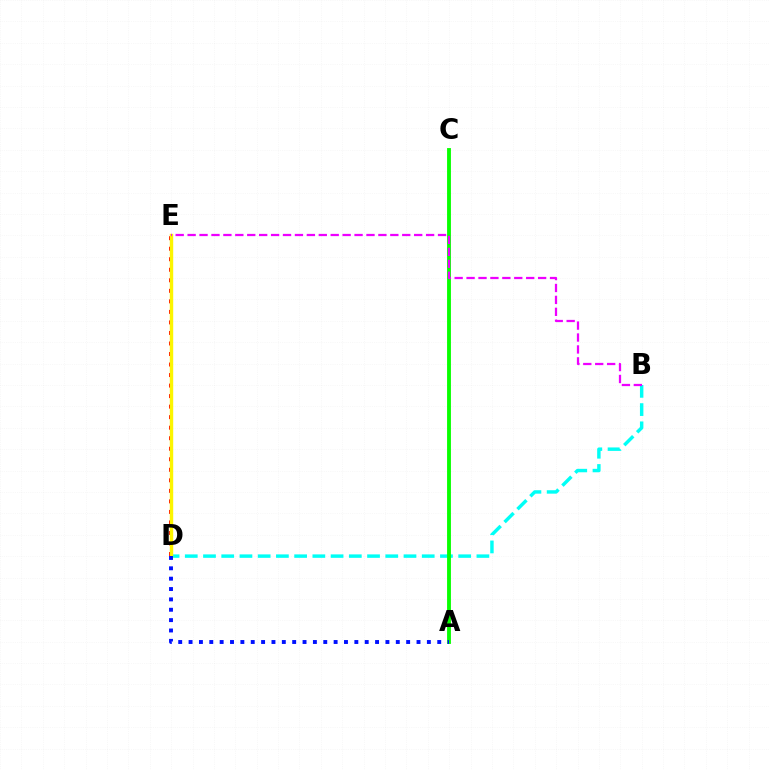{('D', 'E'): [{'color': '#ff0000', 'line_style': 'dotted', 'thickness': 2.86}, {'color': '#fcf500', 'line_style': 'solid', 'thickness': 2.45}], ('B', 'D'): [{'color': '#00fff6', 'line_style': 'dashed', 'thickness': 2.48}], ('A', 'C'): [{'color': '#08ff00', 'line_style': 'solid', 'thickness': 2.78}], ('A', 'D'): [{'color': '#0010ff', 'line_style': 'dotted', 'thickness': 2.82}], ('B', 'E'): [{'color': '#ee00ff', 'line_style': 'dashed', 'thickness': 1.62}]}